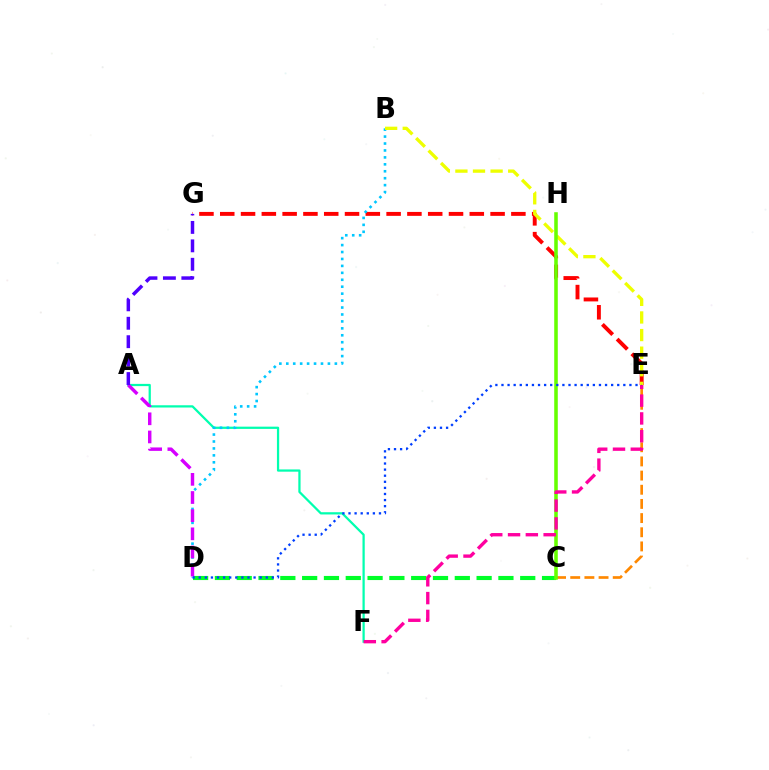{('E', 'G'): [{'color': '#ff0000', 'line_style': 'dashed', 'thickness': 2.83}], ('C', 'D'): [{'color': '#00ff27', 'line_style': 'dashed', 'thickness': 2.96}], ('A', 'F'): [{'color': '#00ffaf', 'line_style': 'solid', 'thickness': 1.62}], ('B', 'D'): [{'color': '#00c7ff', 'line_style': 'dotted', 'thickness': 1.89}], ('B', 'E'): [{'color': '#eeff00', 'line_style': 'dashed', 'thickness': 2.39}], ('A', 'D'): [{'color': '#d600ff', 'line_style': 'dashed', 'thickness': 2.47}], ('C', 'E'): [{'color': '#ff8800', 'line_style': 'dashed', 'thickness': 1.92}], ('C', 'H'): [{'color': '#66ff00', 'line_style': 'solid', 'thickness': 2.56}], ('E', 'F'): [{'color': '#ff00a0', 'line_style': 'dashed', 'thickness': 2.42}], ('A', 'G'): [{'color': '#4f00ff', 'line_style': 'dashed', 'thickness': 2.5}], ('D', 'E'): [{'color': '#003fff', 'line_style': 'dotted', 'thickness': 1.66}]}